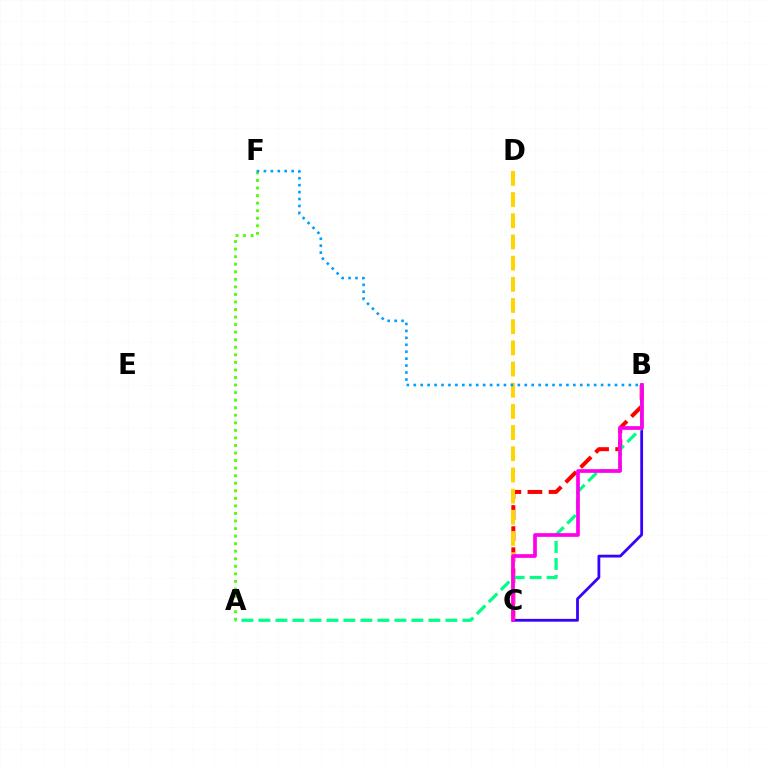{('A', 'F'): [{'color': '#4fff00', 'line_style': 'dotted', 'thickness': 2.05}], ('B', 'C'): [{'color': '#3700ff', 'line_style': 'solid', 'thickness': 2.01}, {'color': '#ff0000', 'line_style': 'dashed', 'thickness': 2.87}, {'color': '#ff00ed', 'line_style': 'solid', 'thickness': 2.66}], ('C', 'D'): [{'color': '#ffd500', 'line_style': 'dashed', 'thickness': 2.88}], ('A', 'B'): [{'color': '#00ff86', 'line_style': 'dashed', 'thickness': 2.31}], ('B', 'F'): [{'color': '#009eff', 'line_style': 'dotted', 'thickness': 1.89}]}